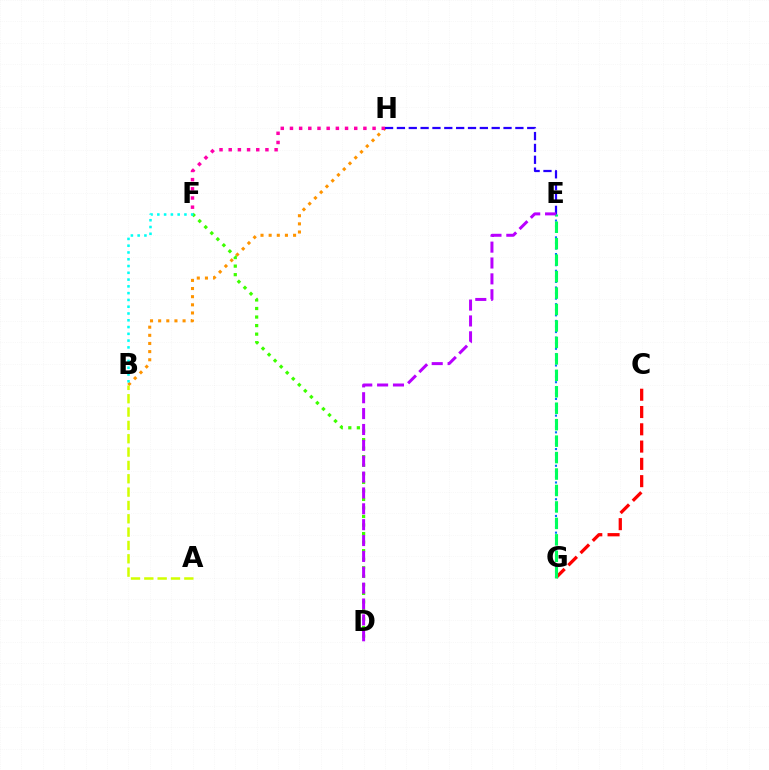{('E', 'G'): [{'color': '#0074ff', 'line_style': 'dotted', 'thickness': 1.51}, {'color': '#00ff5c', 'line_style': 'dashed', 'thickness': 2.24}], ('B', 'H'): [{'color': '#ff9400', 'line_style': 'dotted', 'thickness': 2.21}], ('D', 'F'): [{'color': '#3dff00', 'line_style': 'dotted', 'thickness': 2.32}], ('F', 'H'): [{'color': '#ff00ac', 'line_style': 'dotted', 'thickness': 2.49}], ('A', 'B'): [{'color': '#d1ff00', 'line_style': 'dashed', 'thickness': 1.81}], ('E', 'H'): [{'color': '#2500ff', 'line_style': 'dashed', 'thickness': 1.61}], ('C', 'G'): [{'color': '#ff0000', 'line_style': 'dashed', 'thickness': 2.35}], ('B', 'F'): [{'color': '#00fff6', 'line_style': 'dotted', 'thickness': 1.84}], ('D', 'E'): [{'color': '#b900ff', 'line_style': 'dashed', 'thickness': 2.16}]}